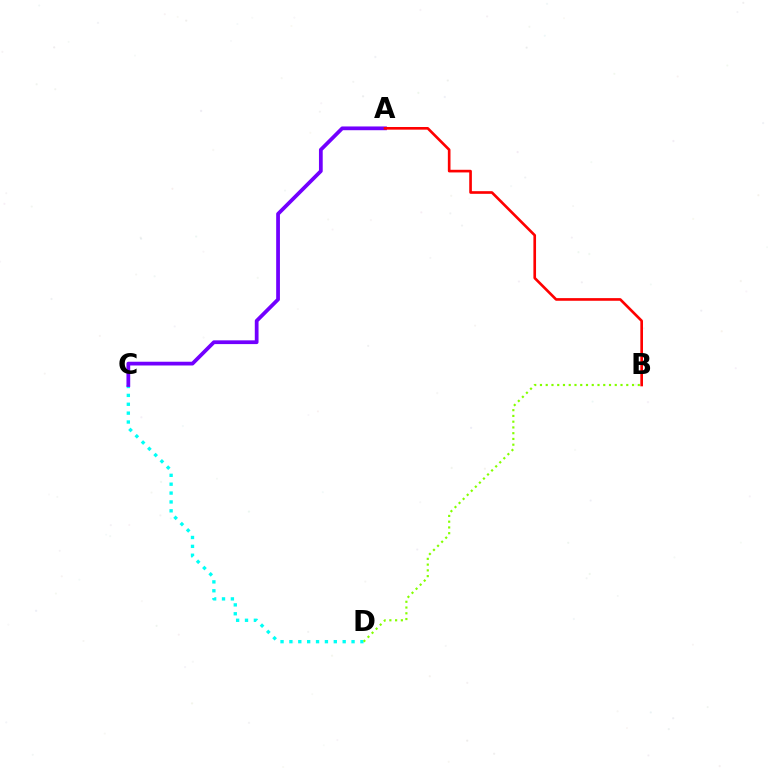{('C', 'D'): [{'color': '#00fff6', 'line_style': 'dotted', 'thickness': 2.41}], ('A', 'C'): [{'color': '#7200ff', 'line_style': 'solid', 'thickness': 2.7}], ('A', 'B'): [{'color': '#ff0000', 'line_style': 'solid', 'thickness': 1.91}], ('B', 'D'): [{'color': '#84ff00', 'line_style': 'dotted', 'thickness': 1.56}]}